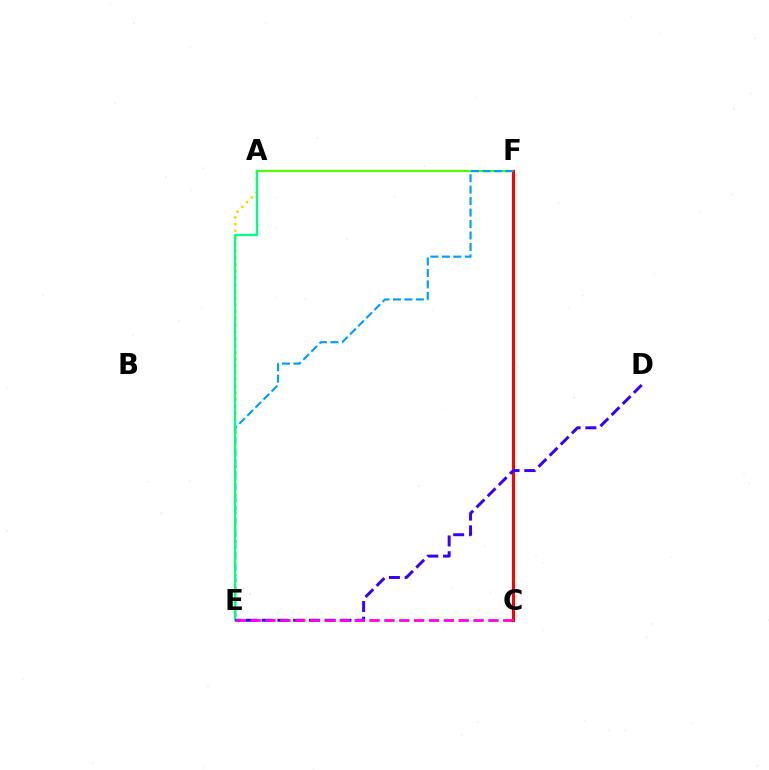{('A', 'F'): [{'color': '#4fff00', 'line_style': 'solid', 'thickness': 1.57}], ('A', 'E'): [{'color': '#ffd500', 'line_style': 'dotted', 'thickness': 1.83}, {'color': '#00ff86', 'line_style': 'solid', 'thickness': 1.67}], ('C', 'F'): [{'color': '#ff0000', 'line_style': 'solid', 'thickness': 2.21}], ('E', 'F'): [{'color': '#009eff', 'line_style': 'dashed', 'thickness': 1.56}], ('D', 'E'): [{'color': '#3700ff', 'line_style': 'dashed', 'thickness': 2.14}], ('C', 'E'): [{'color': '#ff00ed', 'line_style': 'dashed', 'thickness': 2.02}]}